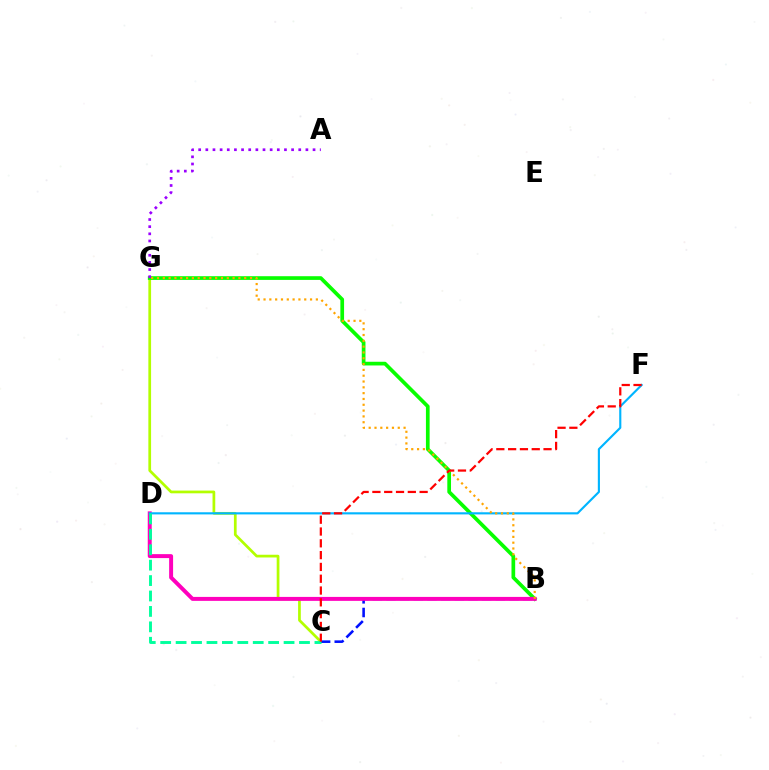{('C', 'G'): [{'color': '#b3ff00', 'line_style': 'solid', 'thickness': 1.96}], ('B', 'G'): [{'color': '#08ff00', 'line_style': 'solid', 'thickness': 2.66}, {'color': '#ffa500', 'line_style': 'dotted', 'thickness': 1.58}], ('B', 'C'): [{'color': '#0010ff', 'line_style': 'dashed', 'thickness': 1.86}], ('A', 'G'): [{'color': '#9b00ff', 'line_style': 'dotted', 'thickness': 1.94}], ('B', 'D'): [{'color': '#ff00bd', 'line_style': 'solid', 'thickness': 2.85}], ('D', 'F'): [{'color': '#00b5ff', 'line_style': 'solid', 'thickness': 1.54}], ('C', 'D'): [{'color': '#00ff9d', 'line_style': 'dashed', 'thickness': 2.1}], ('C', 'F'): [{'color': '#ff0000', 'line_style': 'dashed', 'thickness': 1.6}]}